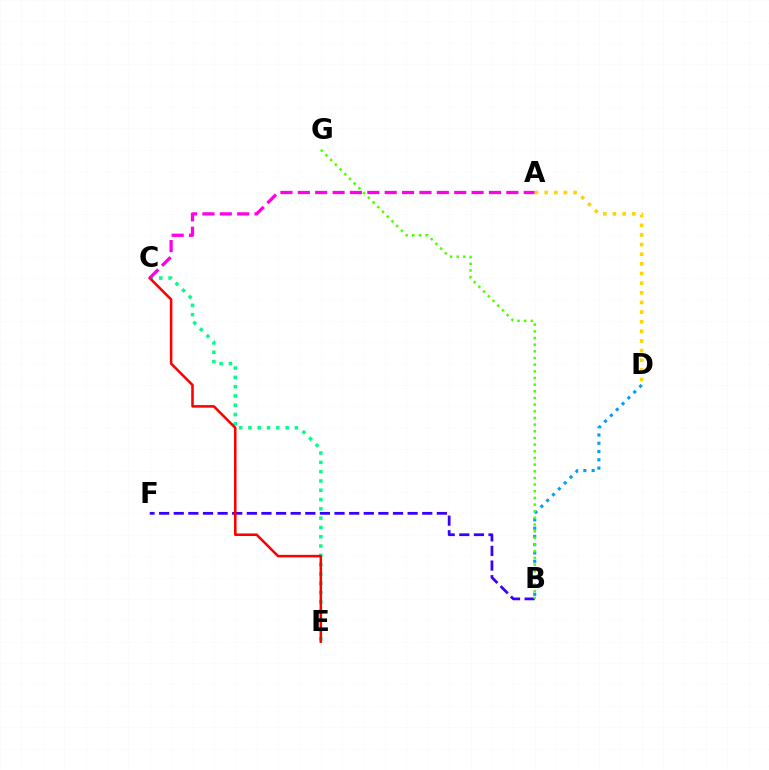{('C', 'E'): [{'color': '#00ff86', 'line_style': 'dotted', 'thickness': 2.53}, {'color': '#ff0000', 'line_style': 'solid', 'thickness': 1.84}], ('B', 'D'): [{'color': '#009eff', 'line_style': 'dotted', 'thickness': 2.25}], ('B', 'F'): [{'color': '#3700ff', 'line_style': 'dashed', 'thickness': 1.99}], ('A', 'C'): [{'color': '#ff00ed', 'line_style': 'dashed', 'thickness': 2.36}], ('B', 'G'): [{'color': '#4fff00', 'line_style': 'dotted', 'thickness': 1.81}], ('A', 'D'): [{'color': '#ffd500', 'line_style': 'dotted', 'thickness': 2.62}]}